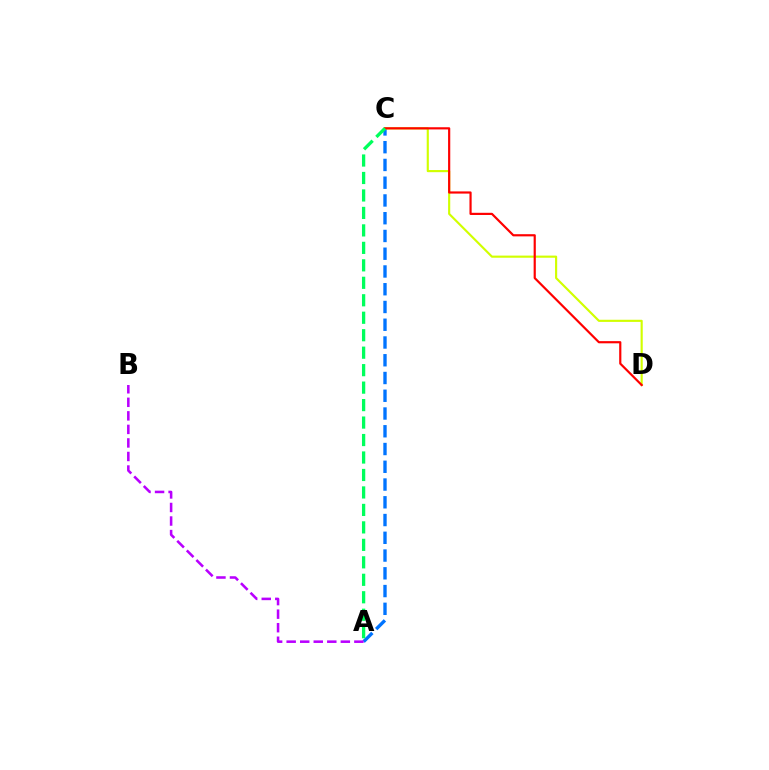{('A', 'C'): [{'color': '#0074ff', 'line_style': 'dashed', 'thickness': 2.41}, {'color': '#00ff5c', 'line_style': 'dashed', 'thickness': 2.37}], ('C', 'D'): [{'color': '#d1ff00', 'line_style': 'solid', 'thickness': 1.54}, {'color': '#ff0000', 'line_style': 'solid', 'thickness': 1.57}], ('A', 'B'): [{'color': '#b900ff', 'line_style': 'dashed', 'thickness': 1.84}]}